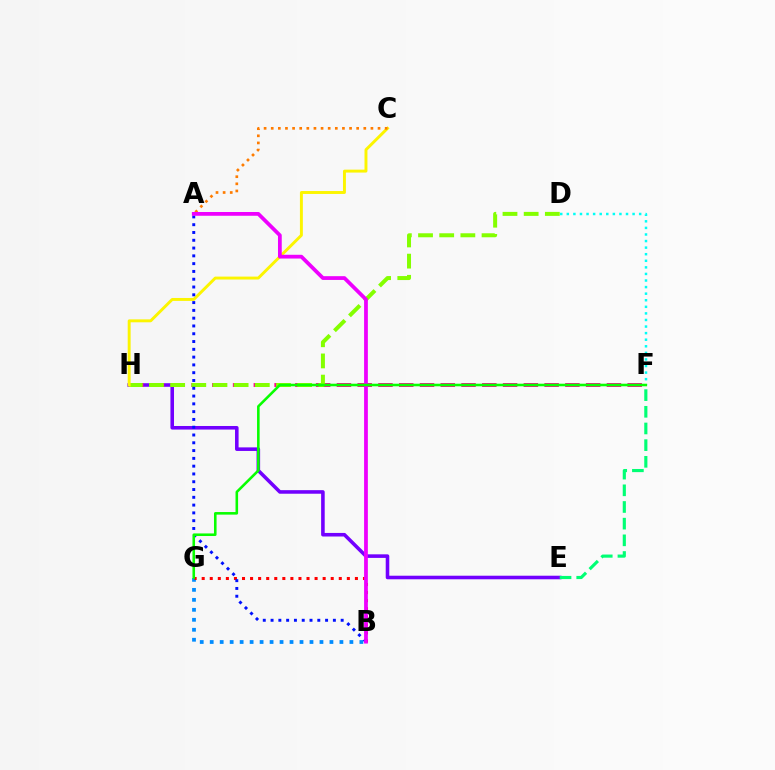{('E', 'H'): [{'color': '#7200ff', 'line_style': 'solid', 'thickness': 2.57}], ('D', 'F'): [{'color': '#00fff6', 'line_style': 'dotted', 'thickness': 1.79}], ('F', 'H'): [{'color': '#ff0094', 'line_style': 'dashed', 'thickness': 2.82}], ('D', 'H'): [{'color': '#84ff00', 'line_style': 'dashed', 'thickness': 2.88}], ('C', 'H'): [{'color': '#fcf500', 'line_style': 'solid', 'thickness': 2.11}], ('B', 'G'): [{'color': '#008cff', 'line_style': 'dotted', 'thickness': 2.71}, {'color': '#ff0000', 'line_style': 'dotted', 'thickness': 2.19}], ('A', 'C'): [{'color': '#ff7c00', 'line_style': 'dotted', 'thickness': 1.93}], ('A', 'B'): [{'color': '#0010ff', 'line_style': 'dotted', 'thickness': 2.12}, {'color': '#ee00ff', 'line_style': 'solid', 'thickness': 2.71}], ('E', 'F'): [{'color': '#00ff74', 'line_style': 'dashed', 'thickness': 2.27}], ('F', 'G'): [{'color': '#08ff00', 'line_style': 'solid', 'thickness': 1.86}]}